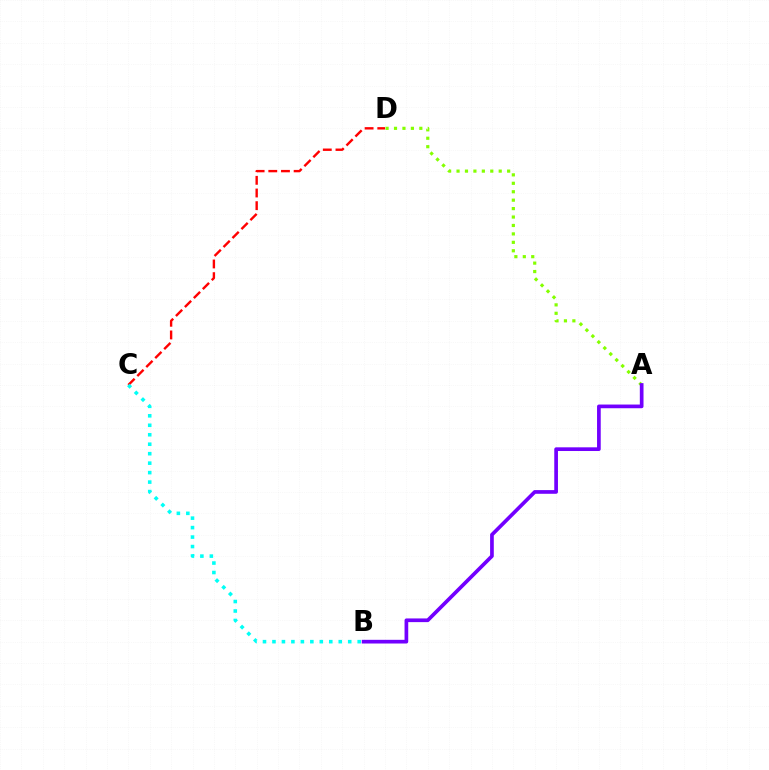{('C', 'D'): [{'color': '#ff0000', 'line_style': 'dashed', 'thickness': 1.72}], ('A', 'D'): [{'color': '#84ff00', 'line_style': 'dotted', 'thickness': 2.29}], ('A', 'B'): [{'color': '#7200ff', 'line_style': 'solid', 'thickness': 2.66}], ('B', 'C'): [{'color': '#00fff6', 'line_style': 'dotted', 'thickness': 2.57}]}